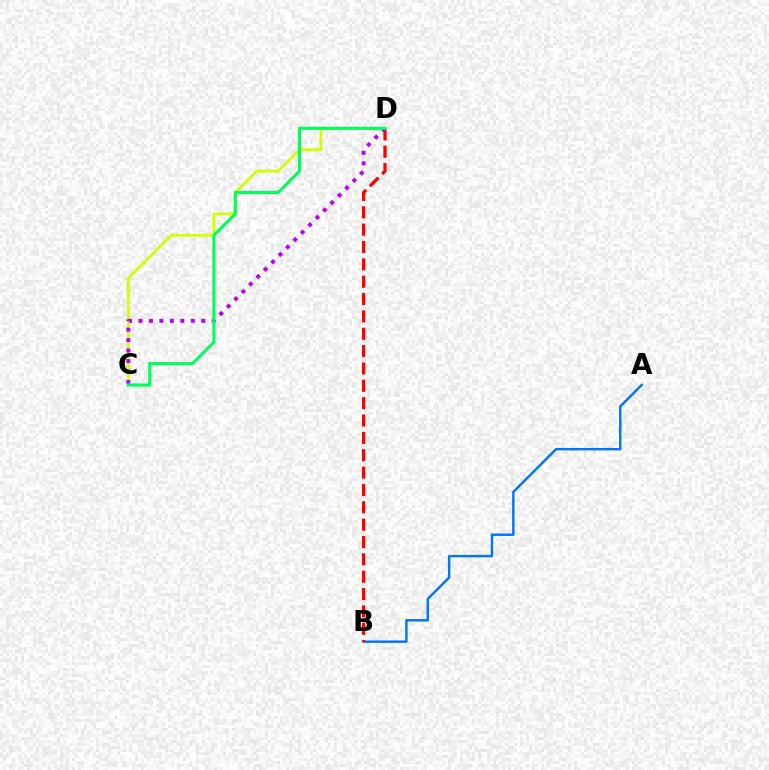{('C', 'D'): [{'color': '#d1ff00', 'line_style': 'solid', 'thickness': 1.99}, {'color': '#b900ff', 'line_style': 'dotted', 'thickness': 2.84}, {'color': '#00ff5c', 'line_style': 'solid', 'thickness': 2.23}], ('A', 'B'): [{'color': '#0074ff', 'line_style': 'solid', 'thickness': 1.75}], ('B', 'D'): [{'color': '#ff0000', 'line_style': 'dashed', 'thickness': 2.36}]}